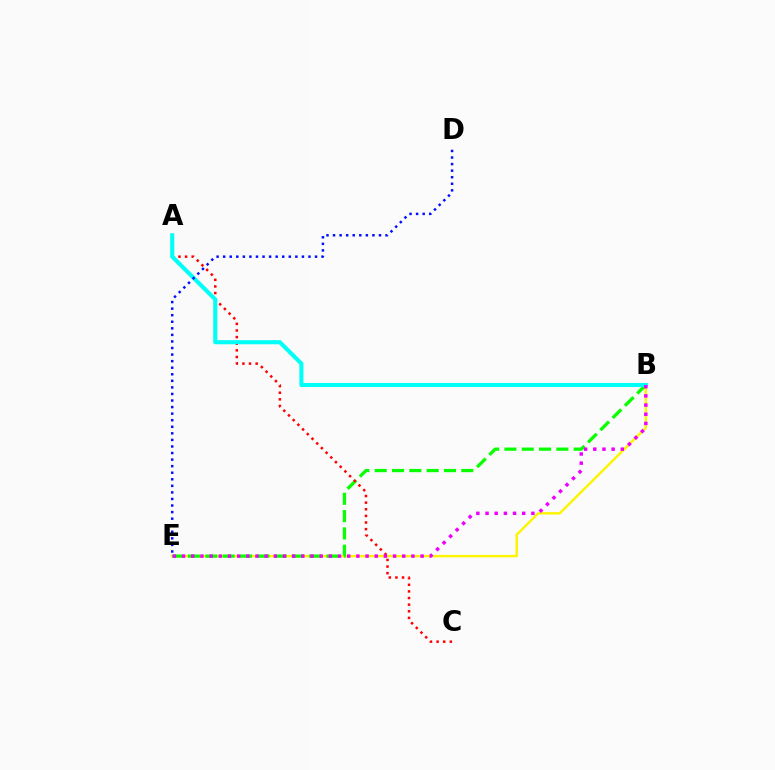{('B', 'E'): [{'color': '#fcf500', 'line_style': 'solid', 'thickness': 1.75}, {'color': '#08ff00', 'line_style': 'dashed', 'thickness': 2.35}, {'color': '#ee00ff', 'line_style': 'dotted', 'thickness': 2.49}], ('A', 'C'): [{'color': '#ff0000', 'line_style': 'dotted', 'thickness': 1.8}], ('A', 'B'): [{'color': '#00fff6', 'line_style': 'solid', 'thickness': 2.94}], ('D', 'E'): [{'color': '#0010ff', 'line_style': 'dotted', 'thickness': 1.78}]}